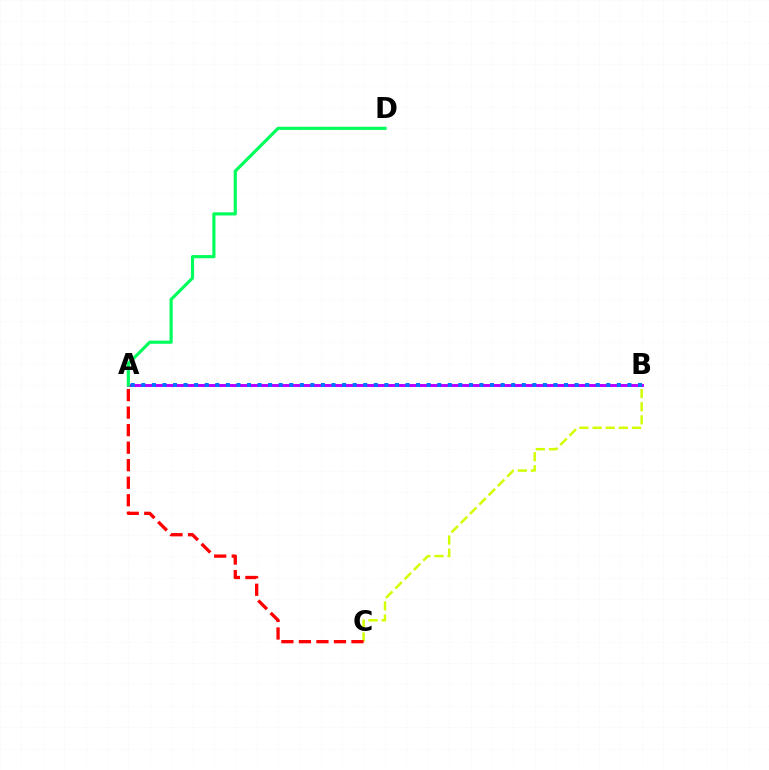{('A', 'B'): [{'color': '#b900ff', 'line_style': 'solid', 'thickness': 2.13}, {'color': '#0074ff', 'line_style': 'dotted', 'thickness': 2.87}], ('B', 'C'): [{'color': '#d1ff00', 'line_style': 'dashed', 'thickness': 1.78}], ('A', 'C'): [{'color': '#ff0000', 'line_style': 'dashed', 'thickness': 2.38}], ('A', 'D'): [{'color': '#00ff5c', 'line_style': 'solid', 'thickness': 2.28}]}